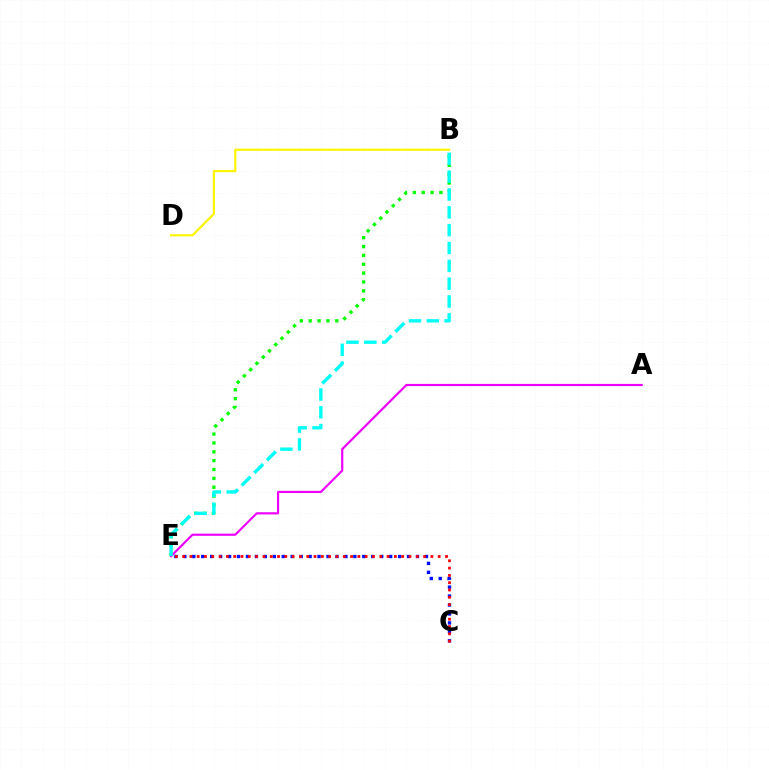{('B', 'D'): [{'color': '#fcf500', 'line_style': 'solid', 'thickness': 1.6}], ('C', 'E'): [{'color': '#0010ff', 'line_style': 'dotted', 'thickness': 2.43}, {'color': '#ff0000', 'line_style': 'dotted', 'thickness': 1.98}], ('B', 'E'): [{'color': '#08ff00', 'line_style': 'dotted', 'thickness': 2.41}, {'color': '#00fff6', 'line_style': 'dashed', 'thickness': 2.42}], ('A', 'E'): [{'color': '#ee00ff', 'line_style': 'solid', 'thickness': 1.57}]}